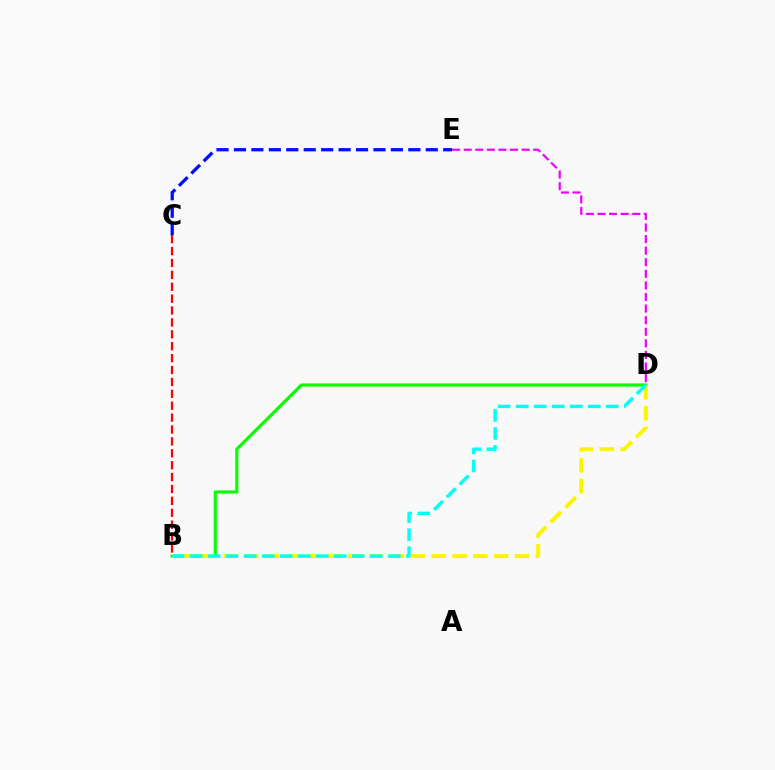{('D', 'E'): [{'color': '#ee00ff', 'line_style': 'dashed', 'thickness': 1.57}], ('B', 'D'): [{'color': '#08ff00', 'line_style': 'solid', 'thickness': 2.27}, {'color': '#fcf500', 'line_style': 'dashed', 'thickness': 2.83}, {'color': '#00fff6', 'line_style': 'dashed', 'thickness': 2.45}], ('C', 'E'): [{'color': '#0010ff', 'line_style': 'dashed', 'thickness': 2.37}], ('B', 'C'): [{'color': '#ff0000', 'line_style': 'dashed', 'thickness': 1.62}]}